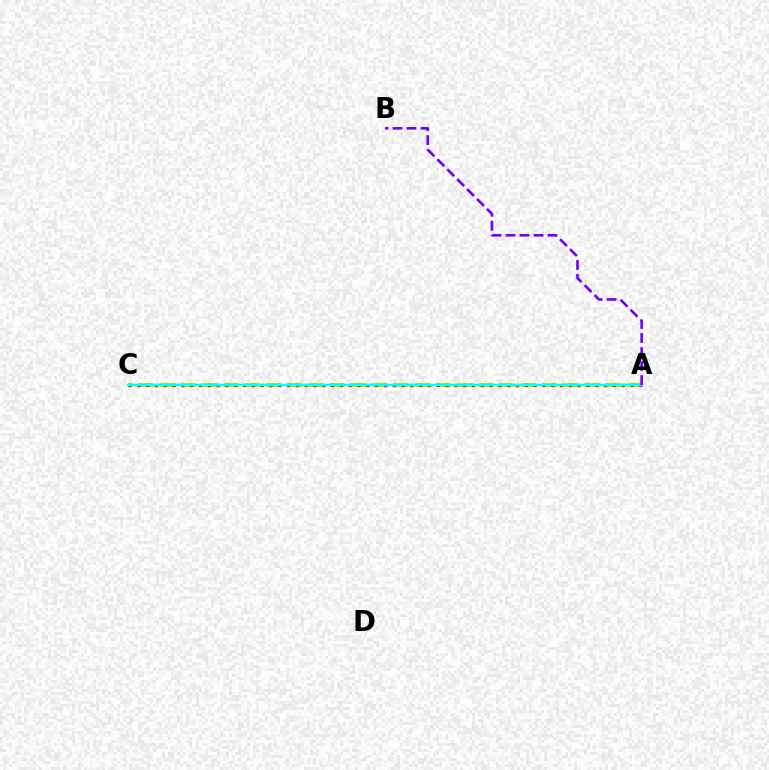{('A', 'C'): [{'color': '#84ff00', 'line_style': 'dashed', 'thickness': 2.88}, {'color': '#ff0000', 'line_style': 'dotted', 'thickness': 2.39}, {'color': '#00fff6', 'line_style': 'solid', 'thickness': 1.7}], ('A', 'B'): [{'color': '#7200ff', 'line_style': 'dashed', 'thickness': 1.91}]}